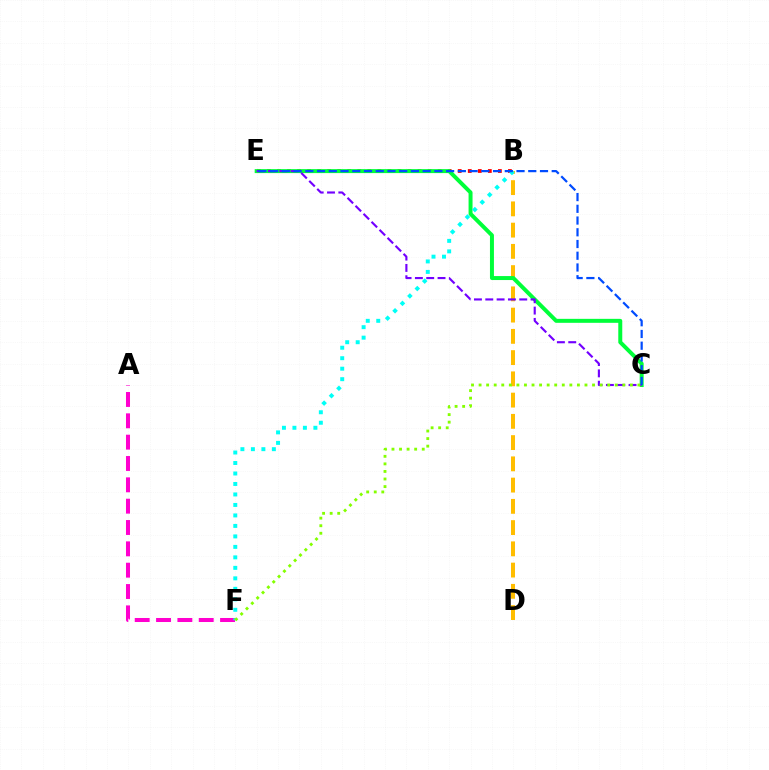{('A', 'F'): [{'color': '#ff00cf', 'line_style': 'dashed', 'thickness': 2.9}], ('B', 'D'): [{'color': '#ffbd00', 'line_style': 'dashed', 'thickness': 2.89}], ('B', 'E'): [{'color': '#ff0000', 'line_style': 'dotted', 'thickness': 2.73}], ('C', 'E'): [{'color': '#00ff39', 'line_style': 'solid', 'thickness': 2.86}, {'color': '#7200ff', 'line_style': 'dashed', 'thickness': 1.54}, {'color': '#004bff', 'line_style': 'dashed', 'thickness': 1.59}], ('B', 'F'): [{'color': '#00fff6', 'line_style': 'dotted', 'thickness': 2.85}], ('C', 'F'): [{'color': '#84ff00', 'line_style': 'dotted', 'thickness': 2.06}]}